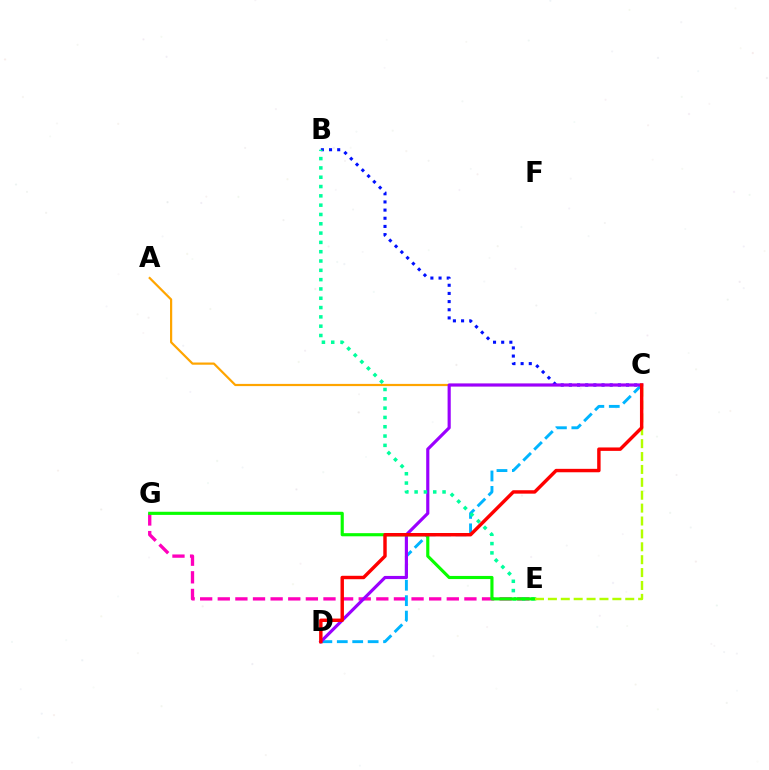{('A', 'C'): [{'color': '#ffa500', 'line_style': 'solid', 'thickness': 1.59}], ('E', 'G'): [{'color': '#ff00bd', 'line_style': 'dashed', 'thickness': 2.39}, {'color': '#08ff00', 'line_style': 'solid', 'thickness': 2.26}], ('C', 'D'): [{'color': '#00b5ff', 'line_style': 'dashed', 'thickness': 2.1}, {'color': '#9b00ff', 'line_style': 'solid', 'thickness': 2.27}, {'color': '#ff0000', 'line_style': 'solid', 'thickness': 2.47}], ('B', 'C'): [{'color': '#0010ff', 'line_style': 'dotted', 'thickness': 2.22}], ('B', 'E'): [{'color': '#00ff9d', 'line_style': 'dotted', 'thickness': 2.53}], ('C', 'E'): [{'color': '#b3ff00', 'line_style': 'dashed', 'thickness': 1.75}]}